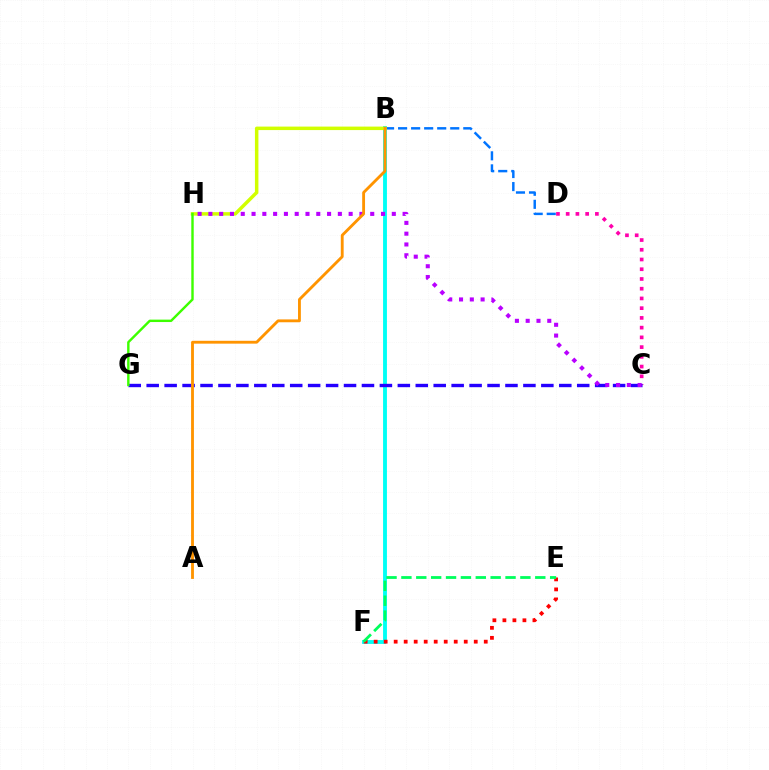{('B', 'F'): [{'color': '#00fff6', 'line_style': 'solid', 'thickness': 2.78}], ('E', 'F'): [{'color': '#ff0000', 'line_style': 'dotted', 'thickness': 2.72}, {'color': '#00ff5c', 'line_style': 'dashed', 'thickness': 2.02}], ('B', 'D'): [{'color': '#0074ff', 'line_style': 'dashed', 'thickness': 1.77}], ('B', 'H'): [{'color': '#d1ff00', 'line_style': 'solid', 'thickness': 2.51}], ('C', 'D'): [{'color': '#ff00ac', 'line_style': 'dotted', 'thickness': 2.64}], ('C', 'G'): [{'color': '#2500ff', 'line_style': 'dashed', 'thickness': 2.44}], ('C', 'H'): [{'color': '#b900ff', 'line_style': 'dotted', 'thickness': 2.93}], ('G', 'H'): [{'color': '#3dff00', 'line_style': 'solid', 'thickness': 1.74}], ('A', 'B'): [{'color': '#ff9400', 'line_style': 'solid', 'thickness': 2.05}]}